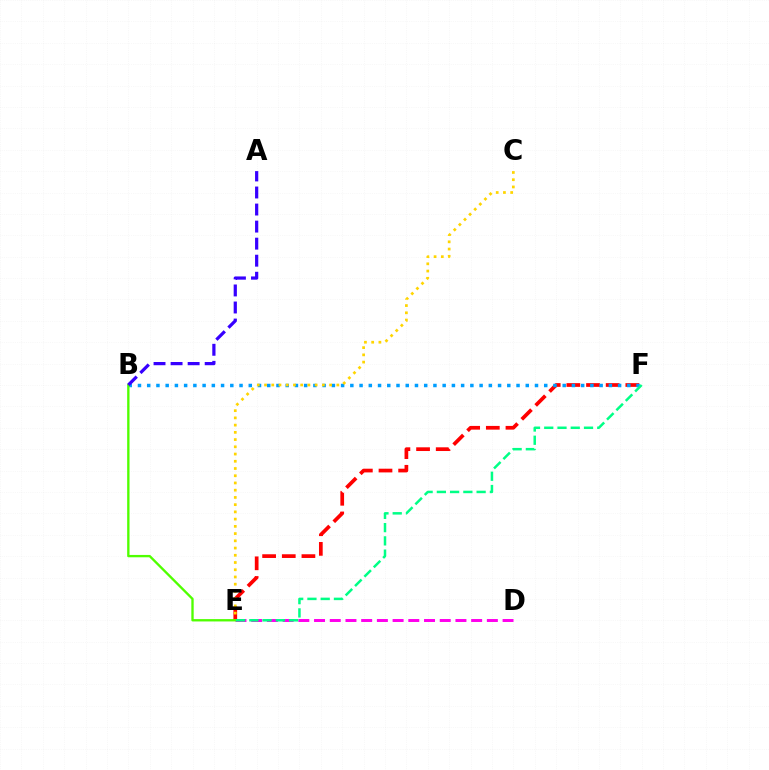{('E', 'F'): [{'color': '#ff0000', 'line_style': 'dashed', 'thickness': 2.67}, {'color': '#00ff86', 'line_style': 'dashed', 'thickness': 1.8}], ('D', 'E'): [{'color': '#ff00ed', 'line_style': 'dashed', 'thickness': 2.13}], ('B', 'F'): [{'color': '#009eff', 'line_style': 'dotted', 'thickness': 2.51}], ('C', 'E'): [{'color': '#ffd500', 'line_style': 'dotted', 'thickness': 1.96}], ('B', 'E'): [{'color': '#4fff00', 'line_style': 'solid', 'thickness': 1.69}], ('A', 'B'): [{'color': '#3700ff', 'line_style': 'dashed', 'thickness': 2.32}]}